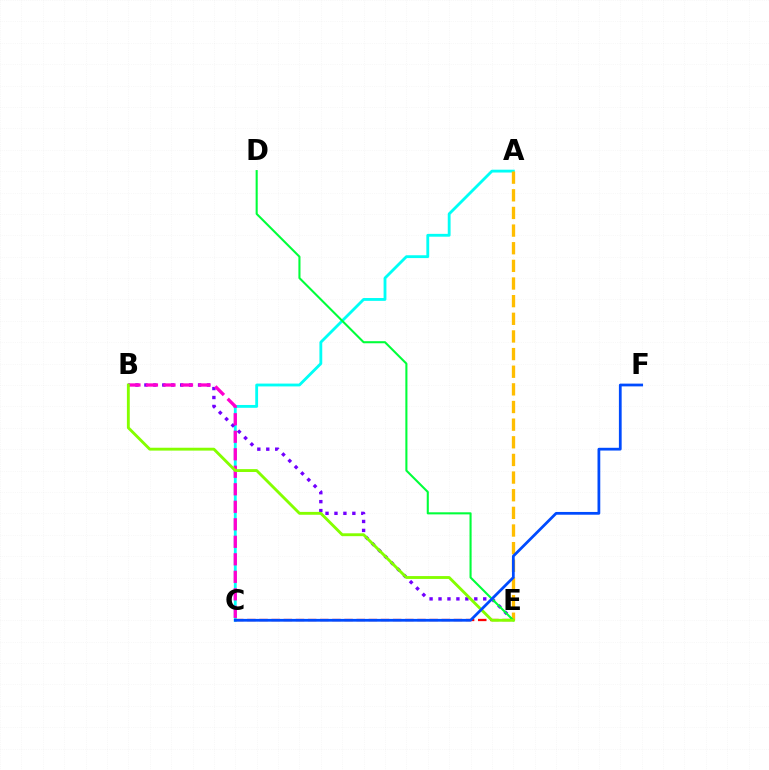{('A', 'C'): [{'color': '#00fff6', 'line_style': 'solid', 'thickness': 2.04}], ('B', 'E'): [{'color': '#7200ff', 'line_style': 'dotted', 'thickness': 2.43}, {'color': '#84ff00', 'line_style': 'solid', 'thickness': 2.06}], ('B', 'C'): [{'color': '#ff00cf', 'line_style': 'dashed', 'thickness': 2.38}], ('A', 'E'): [{'color': '#ffbd00', 'line_style': 'dashed', 'thickness': 2.4}], ('C', 'E'): [{'color': '#ff0000', 'line_style': 'dashed', 'thickness': 1.65}], ('D', 'E'): [{'color': '#00ff39', 'line_style': 'solid', 'thickness': 1.5}], ('C', 'F'): [{'color': '#004bff', 'line_style': 'solid', 'thickness': 1.99}]}